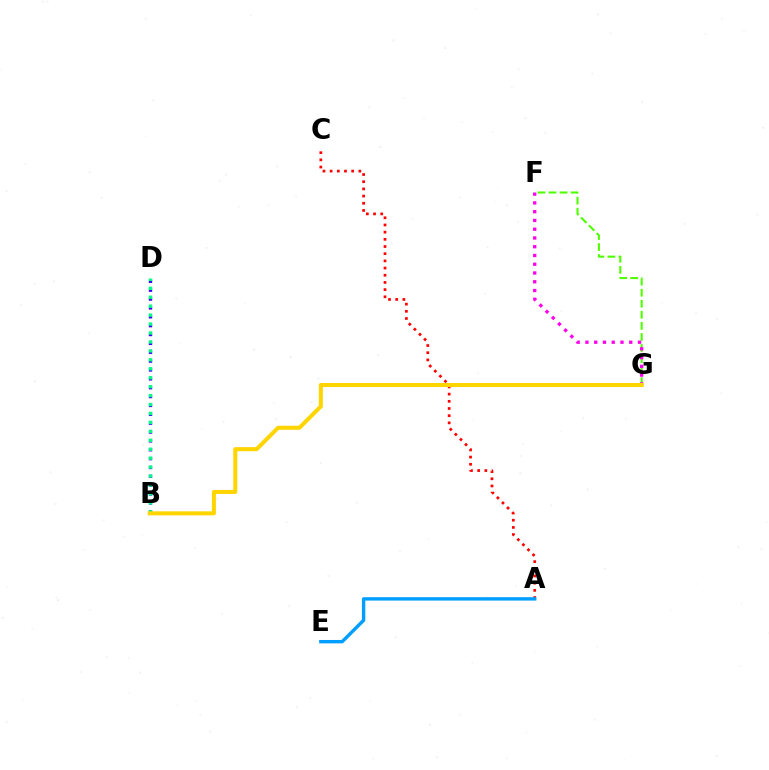{('F', 'G'): [{'color': '#4fff00', 'line_style': 'dashed', 'thickness': 1.5}, {'color': '#ff00ed', 'line_style': 'dotted', 'thickness': 2.38}], ('A', 'C'): [{'color': '#ff0000', 'line_style': 'dotted', 'thickness': 1.95}], ('A', 'E'): [{'color': '#009eff', 'line_style': 'solid', 'thickness': 2.44}], ('B', 'D'): [{'color': '#3700ff', 'line_style': 'dotted', 'thickness': 2.41}, {'color': '#00ff86', 'line_style': 'dotted', 'thickness': 2.43}], ('B', 'G'): [{'color': '#ffd500', 'line_style': 'solid', 'thickness': 2.91}]}